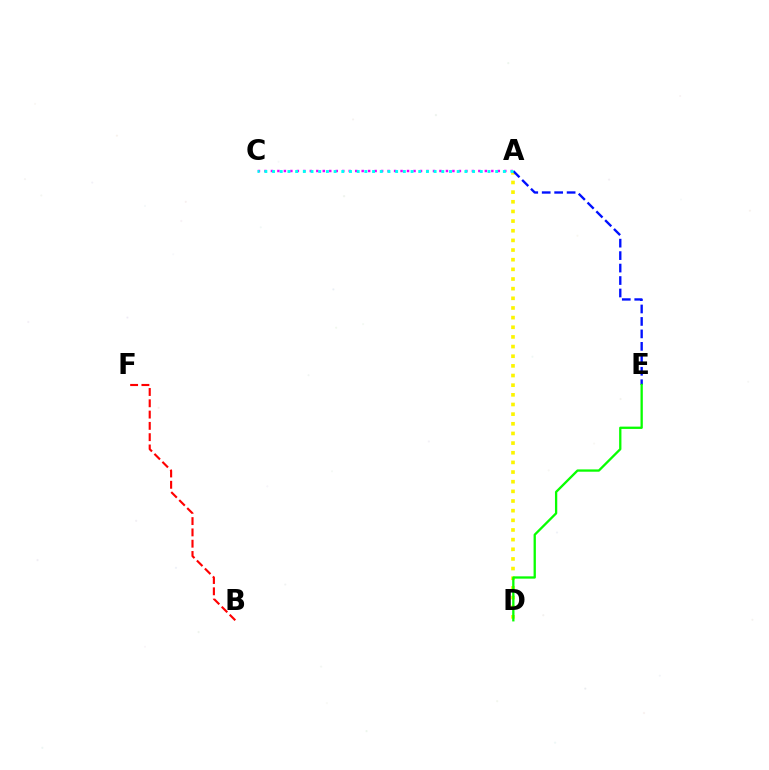{('A', 'D'): [{'color': '#fcf500', 'line_style': 'dotted', 'thickness': 2.62}], ('B', 'F'): [{'color': '#ff0000', 'line_style': 'dashed', 'thickness': 1.53}], ('A', 'E'): [{'color': '#0010ff', 'line_style': 'dashed', 'thickness': 1.69}], ('D', 'E'): [{'color': '#08ff00', 'line_style': 'solid', 'thickness': 1.66}], ('A', 'C'): [{'color': '#ee00ff', 'line_style': 'dotted', 'thickness': 1.76}, {'color': '#00fff6', 'line_style': 'dotted', 'thickness': 2.09}]}